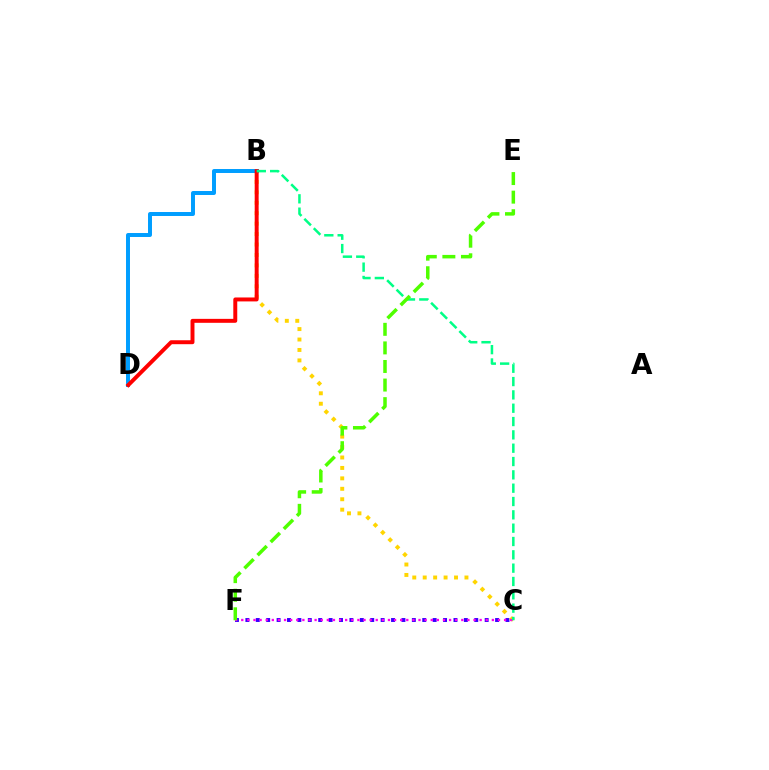{('C', 'F'): [{'color': '#3700ff', 'line_style': 'dotted', 'thickness': 2.83}, {'color': '#ff00ed', 'line_style': 'dotted', 'thickness': 1.66}], ('B', 'C'): [{'color': '#ffd500', 'line_style': 'dotted', 'thickness': 2.84}, {'color': '#00ff86', 'line_style': 'dashed', 'thickness': 1.81}], ('B', 'D'): [{'color': '#009eff', 'line_style': 'solid', 'thickness': 2.86}, {'color': '#ff0000', 'line_style': 'solid', 'thickness': 2.84}], ('E', 'F'): [{'color': '#4fff00', 'line_style': 'dashed', 'thickness': 2.52}]}